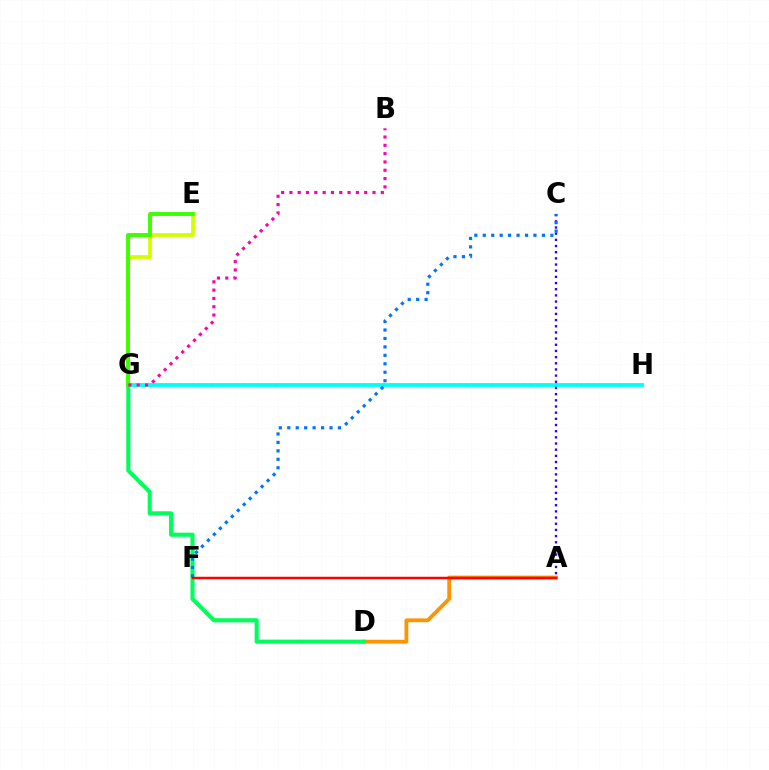{('A', 'D'): [{'color': '#ff9400', 'line_style': 'solid', 'thickness': 2.74}], ('E', 'G'): [{'color': '#d1ff00', 'line_style': 'solid', 'thickness': 2.71}, {'color': '#3dff00', 'line_style': 'solid', 'thickness': 2.8}], ('G', 'H'): [{'color': '#b900ff', 'line_style': 'dotted', 'thickness': 1.73}, {'color': '#00fff6', 'line_style': 'solid', 'thickness': 2.73}], ('D', 'G'): [{'color': '#00ff5c', 'line_style': 'solid', 'thickness': 2.96}], ('A', 'C'): [{'color': '#2500ff', 'line_style': 'dotted', 'thickness': 1.68}], ('C', 'F'): [{'color': '#0074ff', 'line_style': 'dotted', 'thickness': 2.3}], ('B', 'G'): [{'color': '#ff00ac', 'line_style': 'dotted', 'thickness': 2.26}], ('A', 'F'): [{'color': '#ff0000', 'line_style': 'solid', 'thickness': 1.8}]}